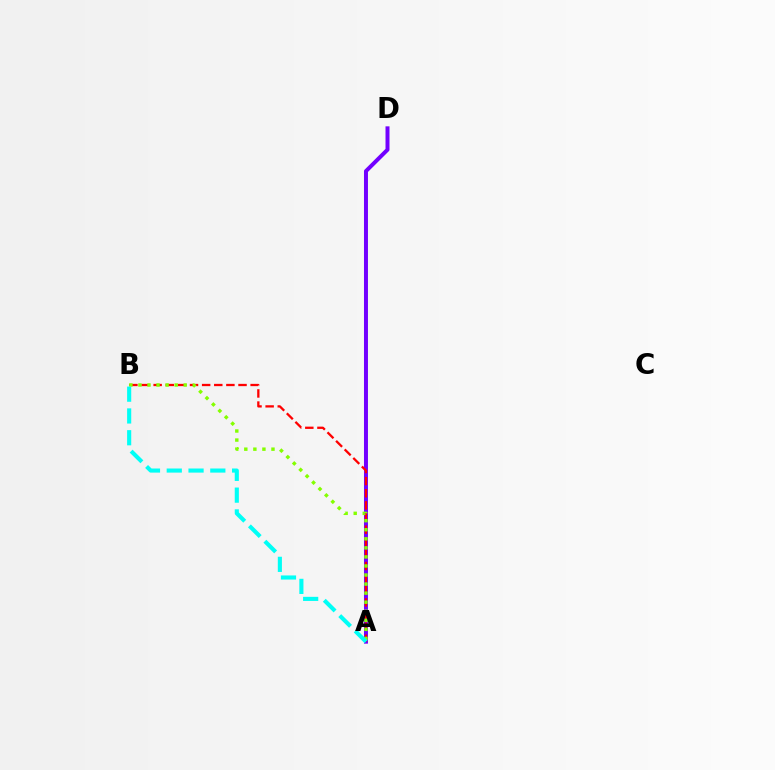{('A', 'D'): [{'color': '#7200ff', 'line_style': 'solid', 'thickness': 2.86}], ('A', 'B'): [{'color': '#ff0000', 'line_style': 'dashed', 'thickness': 1.65}, {'color': '#84ff00', 'line_style': 'dotted', 'thickness': 2.46}, {'color': '#00fff6', 'line_style': 'dashed', 'thickness': 2.96}]}